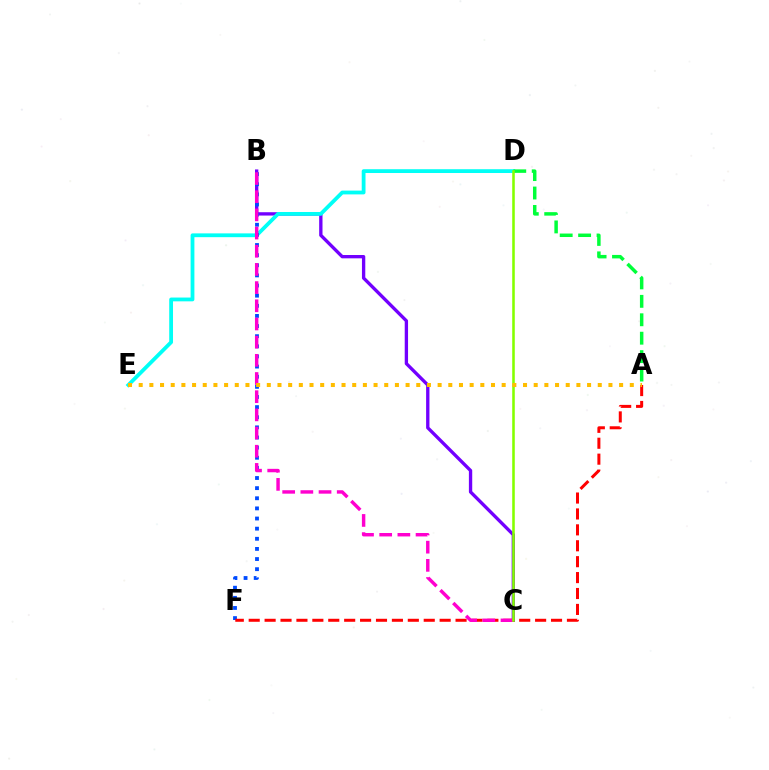{('B', 'C'): [{'color': '#7200ff', 'line_style': 'solid', 'thickness': 2.4}, {'color': '#ff00cf', 'line_style': 'dashed', 'thickness': 2.47}], ('D', 'E'): [{'color': '#00fff6', 'line_style': 'solid', 'thickness': 2.73}], ('A', 'D'): [{'color': '#00ff39', 'line_style': 'dashed', 'thickness': 2.5}], ('B', 'F'): [{'color': '#004bff', 'line_style': 'dotted', 'thickness': 2.75}], ('A', 'F'): [{'color': '#ff0000', 'line_style': 'dashed', 'thickness': 2.16}], ('C', 'D'): [{'color': '#84ff00', 'line_style': 'solid', 'thickness': 1.85}], ('A', 'E'): [{'color': '#ffbd00', 'line_style': 'dotted', 'thickness': 2.9}]}